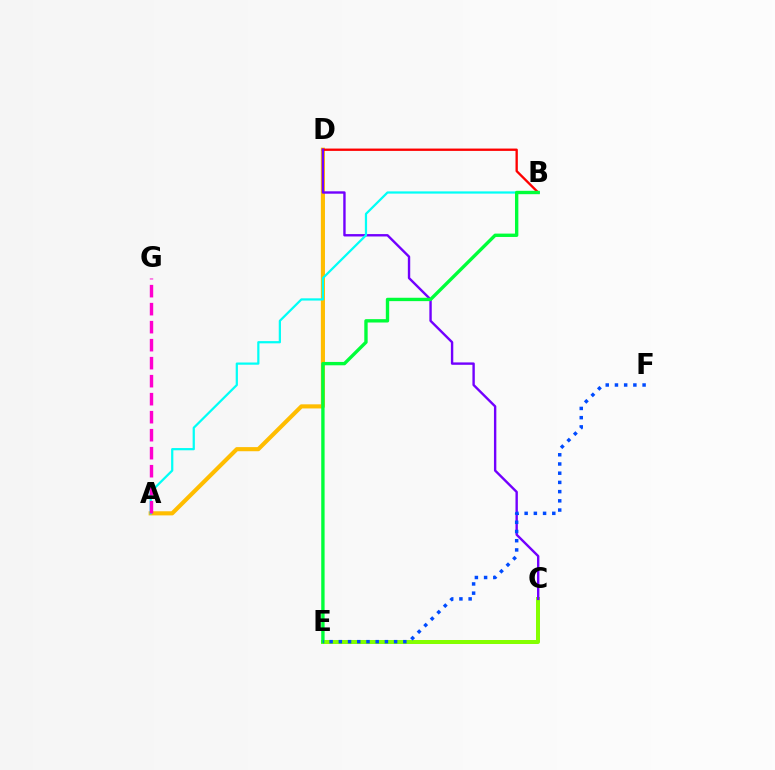{('C', 'E'): [{'color': '#84ff00', 'line_style': 'solid', 'thickness': 2.87}], ('A', 'D'): [{'color': '#ffbd00', 'line_style': 'solid', 'thickness': 2.96}], ('B', 'D'): [{'color': '#ff0000', 'line_style': 'solid', 'thickness': 1.68}], ('C', 'D'): [{'color': '#7200ff', 'line_style': 'solid', 'thickness': 1.72}], ('A', 'B'): [{'color': '#00fff6', 'line_style': 'solid', 'thickness': 1.61}], ('B', 'E'): [{'color': '#00ff39', 'line_style': 'solid', 'thickness': 2.42}], ('A', 'G'): [{'color': '#ff00cf', 'line_style': 'dashed', 'thickness': 2.45}], ('E', 'F'): [{'color': '#004bff', 'line_style': 'dotted', 'thickness': 2.5}]}